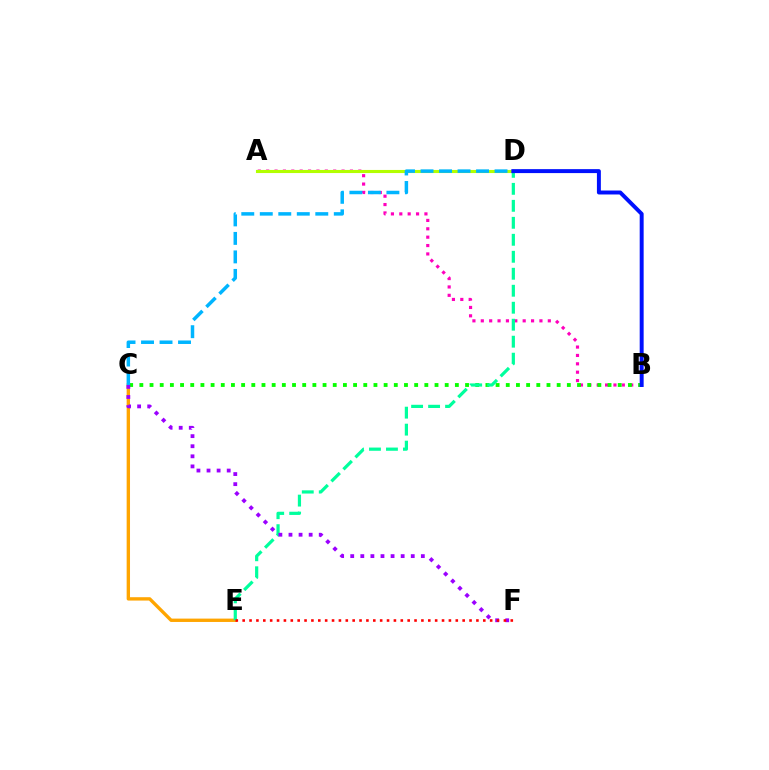{('C', 'E'): [{'color': '#ffa500', 'line_style': 'solid', 'thickness': 2.42}], ('A', 'B'): [{'color': '#ff00bd', 'line_style': 'dotted', 'thickness': 2.28}], ('A', 'D'): [{'color': '#b3ff00', 'line_style': 'solid', 'thickness': 2.24}], ('B', 'C'): [{'color': '#08ff00', 'line_style': 'dotted', 'thickness': 2.77}], ('C', 'D'): [{'color': '#00b5ff', 'line_style': 'dashed', 'thickness': 2.51}], ('D', 'E'): [{'color': '#00ff9d', 'line_style': 'dashed', 'thickness': 2.31}], ('B', 'D'): [{'color': '#0010ff', 'line_style': 'solid', 'thickness': 2.85}], ('C', 'F'): [{'color': '#9b00ff', 'line_style': 'dotted', 'thickness': 2.74}], ('E', 'F'): [{'color': '#ff0000', 'line_style': 'dotted', 'thickness': 1.87}]}